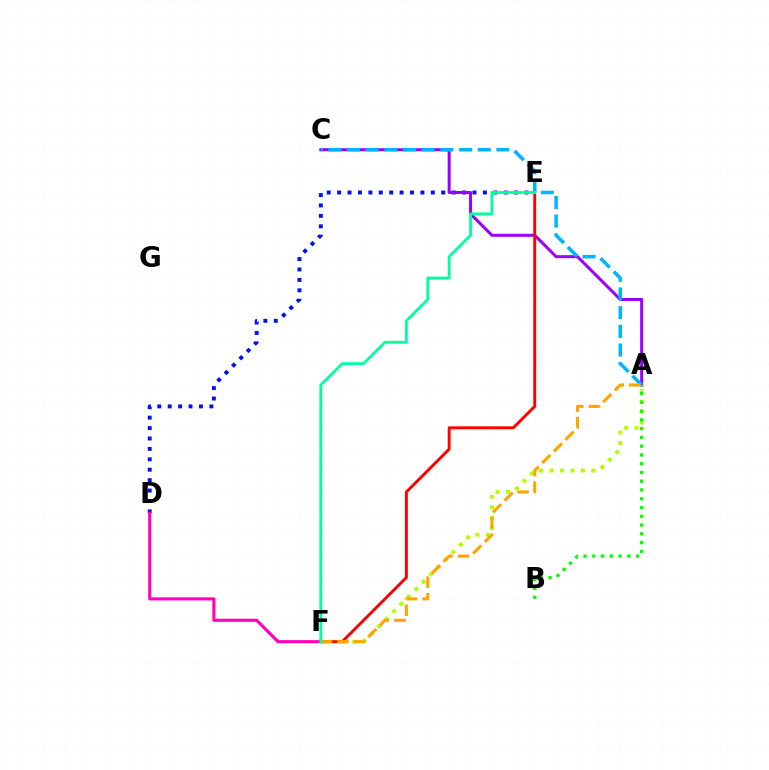{('A', 'F'): [{'color': '#b3ff00', 'line_style': 'dotted', 'thickness': 2.85}, {'color': '#ffa500', 'line_style': 'dashed', 'thickness': 2.24}], ('D', 'E'): [{'color': '#0010ff', 'line_style': 'dotted', 'thickness': 2.83}], ('A', 'C'): [{'color': '#9b00ff', 'line_style': 'solid', 'thickness': 2.17}, {'color': '#00b5ff', 'line_style': 'dashed', 'thickness': 2.54}], ('D', 'F'): [{'color': '#ff00bd', 'line_style': 'solid', 'thickness': 2.23}], ('E', 'F'): [{'color': '#ff0000', 'line_style': 'solid', 'thickness': 2.1}, {'color': '#00ff9d', 'line_style': 'solid', 'thickness': 2.03}], ('A', 'B'): [{'color': '#08ff00', 'line_style': 'dotted', 'thickness': 2.38}]}